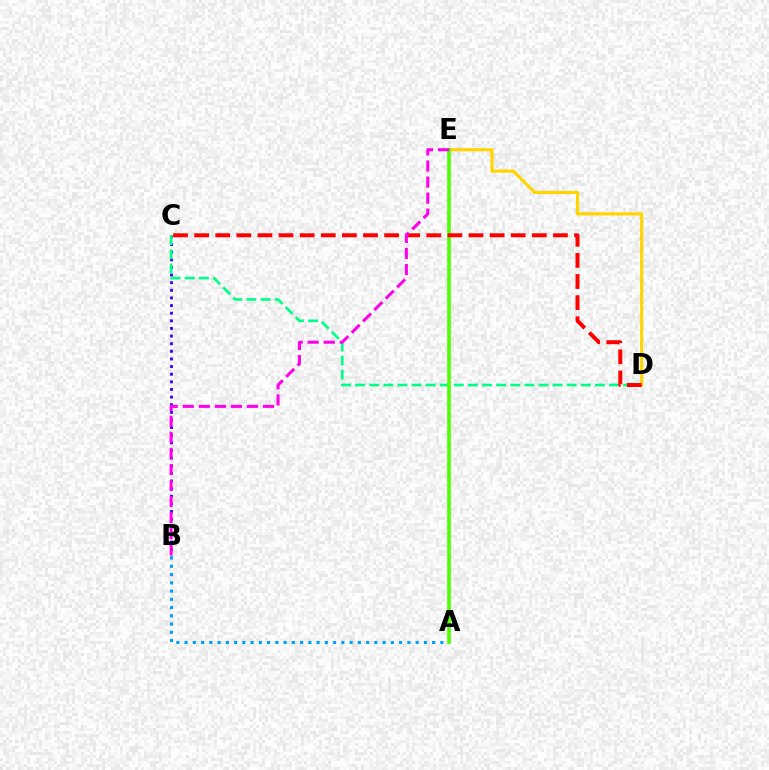{('B', 'C'): [{'color': '#3700ff', 'line_style': 'dotted', 'thickness': 2.07}], ('C', 'D'): [{'color': '#00ff86', 'line_style': 'dashed', 'thickness': 1.92}, {'color': '#ff0000', 'line_style': 'dashed', 'thickness': 2.87}], ('A', 'B'): [{'color': '#009eff', 'line_style': 'dotted', 'thickness': 2.24}], ('D', 'E'): [{'color': '#ffd500', 'line_style': 'solid', 'thickness': 2.25}], ('A', 'E'): [{'color': '#4fff00', 'line_style': 'solid', 'thickness': 2.62}], ('B', 'E'): [{'color': '#ff00ed', 'line_style': 'dashed', 'thickness': 2.18}]}